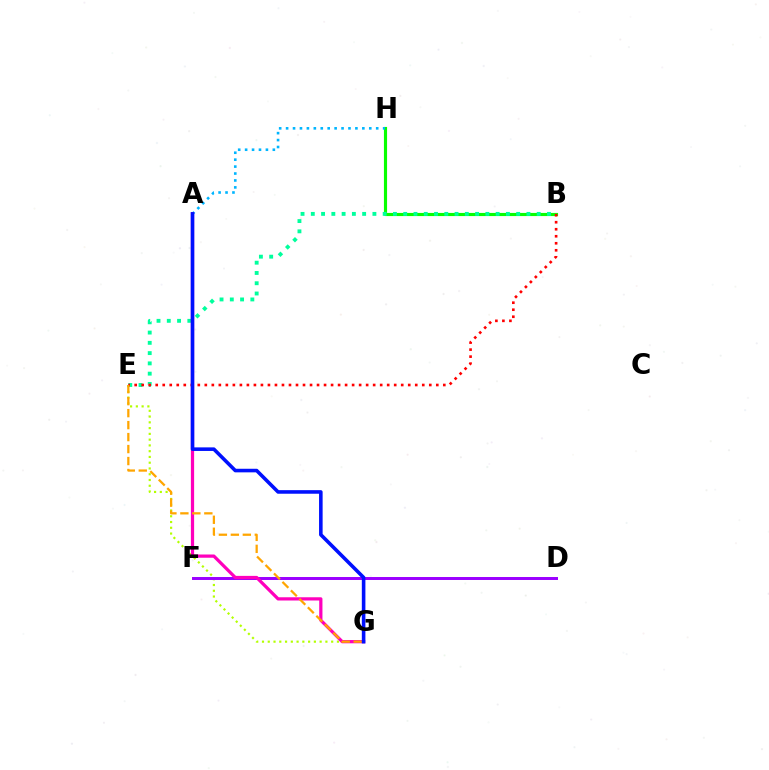{('E', 'G'): [{'color': '#b3ff00', 'line_style': 'dotted', 'thickness': 1.57}, {'color': '#ffa500', 'line_style': 'dashed', 'thickness': 1.63}], ('B', 'H'): [{'color': '#08ff00', 'line_style': 'solid', 'thickness': 2.26}], ('B', 'E'): [{'color': '#00ff9d', 'line_style': 'dotted', 'thickness': 2.79}, {'color': '#ff0000', 'line_style': 'dotted', 'thickness': 1.91}], ('A', 'H'): [{'color': '#00b5ff', 'line_style': 'dotted', 'thickness': 1.88}], ('D', 'F'): [{'color': '#9b00ff', 'line_style': 'solid', 'thickness': 2.14}], ('A', 'G'): [{'color': '#ff00bd', 'line_style': 'solid', 'thickness': 2.33}, {'color': '#0010ff', 'line_style': 'solid', 'thickness': 2.58}]}